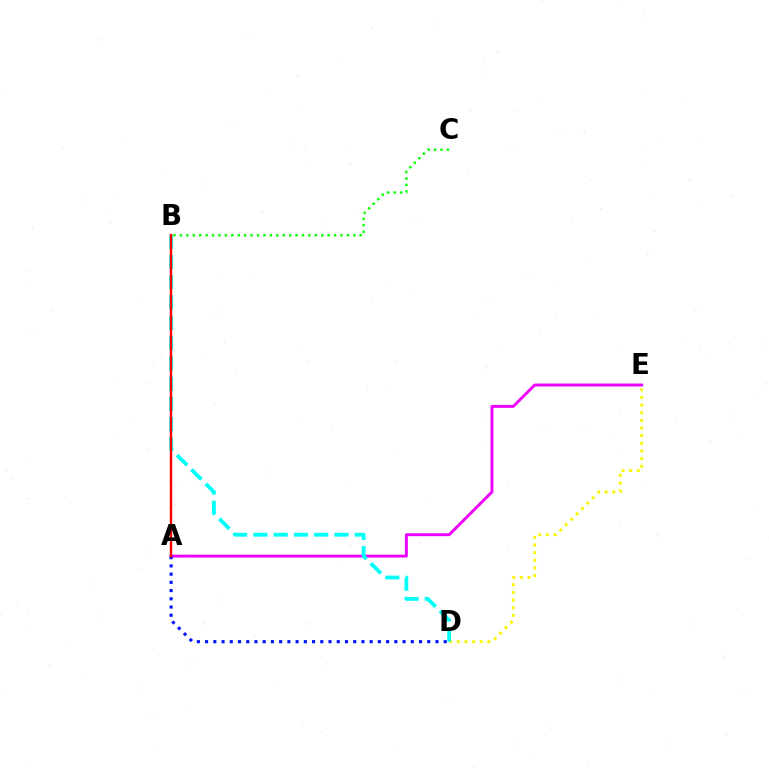{('A', 'E'): [{'color': '#ee00ff', 'line_style': 'solid', 'thickness': 2.1}], ('B', 'C'): [{'color': '#08ff00', 'line_style': 'dotted', 'thickness': 1.74}], ('D', 'E'): [{'color': '#fcf500', 'line_style': 'dotted', 'thickness': 2.08}], ('B', 'D'): [{'color': '#00fff6', 'line_style': 'dashed', 'thickness': 2.75}], ('A', 'D'): [{'color': '#0010ff', 'line_style': 'dotted', 'thickness': 2.24}], ('A', 'B'): [{'color': '#ff0000', 'line_style': 'solid', 'thickness': 1.74}]}